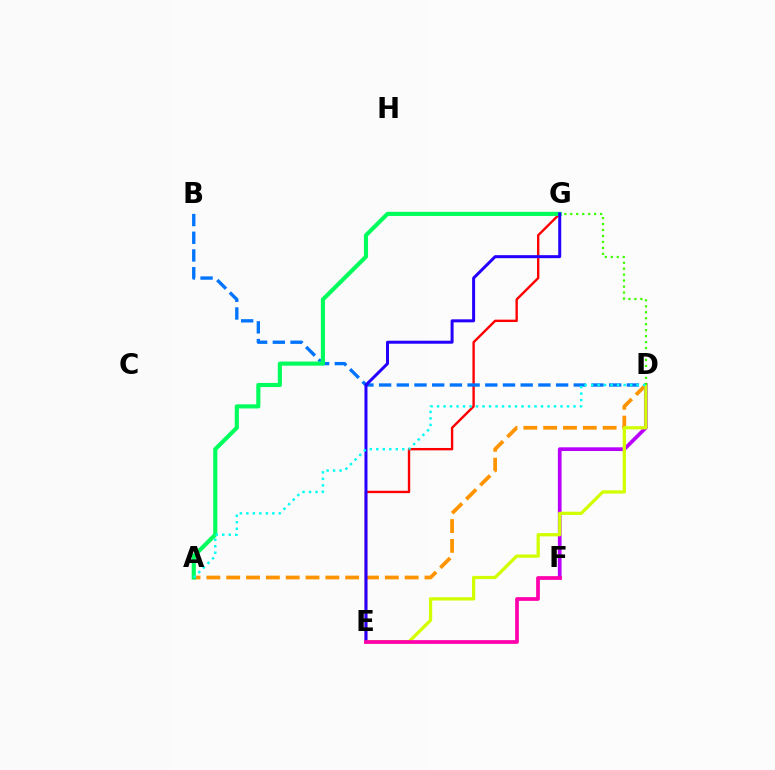{('A', 'D'): [{'color': '#ff9400', 'line_style': 'dashed', 'thickness': 2.69}, {'color': '#00fff6', 'line_style': 'dotted', 'thickness': 1.77}], ('E', 'G'): [{'color': '#ff0000', 'line_style': 'solid', 'thickness': 1.72}, {'color': '#2500ff', 'line_style': 'solid', 'thickness': 2.16}], ('B', 'D'): [{'color': '#0074ff', 'line_style': 'dashed', 'thickness': 2.4}], ('A', 'G'): [{'color': '#00ff5c', 'line_style': 'solid', 'thickness': 2.98}], ('D', 'F'): [{'color': '#b900ff', 'line_style': 'solid', 'thickness': 2.67}], ('D', 'E'): [{'color': '#d1ff00', 'line_style': 'solid', 'thickness': 2.34}], ('D', 'G'): [{'color': '#3dff00', 'line_style': 'dotted', 'thickness': 1.62}], ('E', 'F'): [{'color': '#ff00ac', 'line_style': 'solid', 'thickness': 2.68}]}